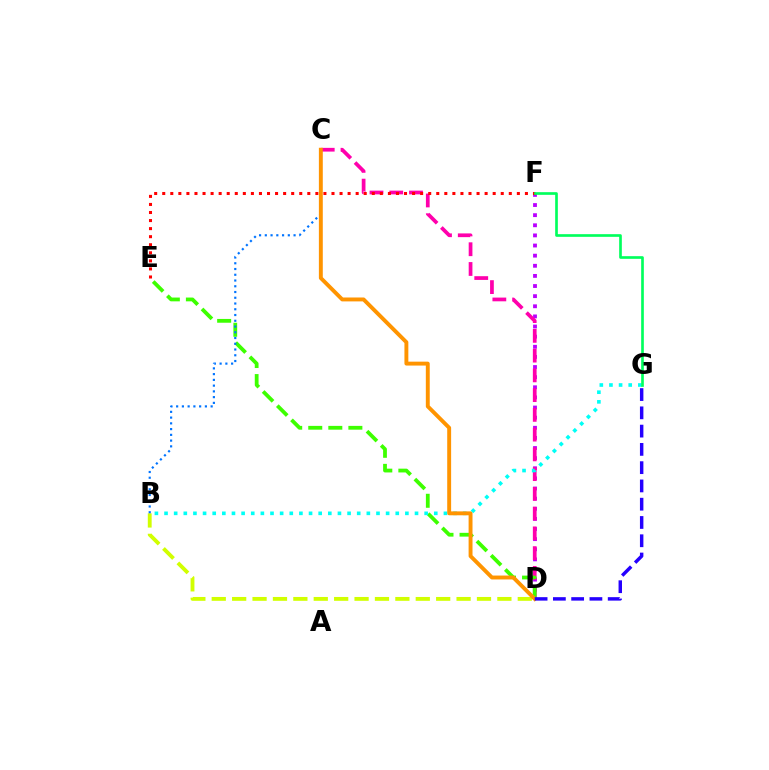{('D', 'F'): [{'color': '#b900ff', 'line_style': 'dotted', 'thickness': 2.75}], ('C', 'D'): [{'color': '#ff00ac', 'line_style': 'dashed', 'thickness': 2.68}, {'color': '#ff9400', 'line_style': 'solid', 'thickness': 2.81}], ('D', 'E'): [{'color': '#3dff00', 'line_style': 'dashed', 'thickness': 2.72}], ('B', 'G'): [{'color': '#00fff6', 'line_style': 'dotted', 'thickness': 2.62}], ('B', 'D'): [{'color': '#d1ff00', 'line_style': 'dashed', 'thickness': 2.77}], ('E', 'F'): [{'color': '#ff0000', 'line_style': 'dotted', 'thickness': 2.19}], ('B', 'C'): [{'color': '#0074ff', 'line_style': 'dotted', 'thickness': 1.56}], ('D', 'G'): [{'color': '#2500ff', 'line_style': 'dashed', 'thickness': 2.48}], ('F', 'G'): [{'color': '#00ff5c', 'line_style': 'solid', 'thickness': 1.92}]}